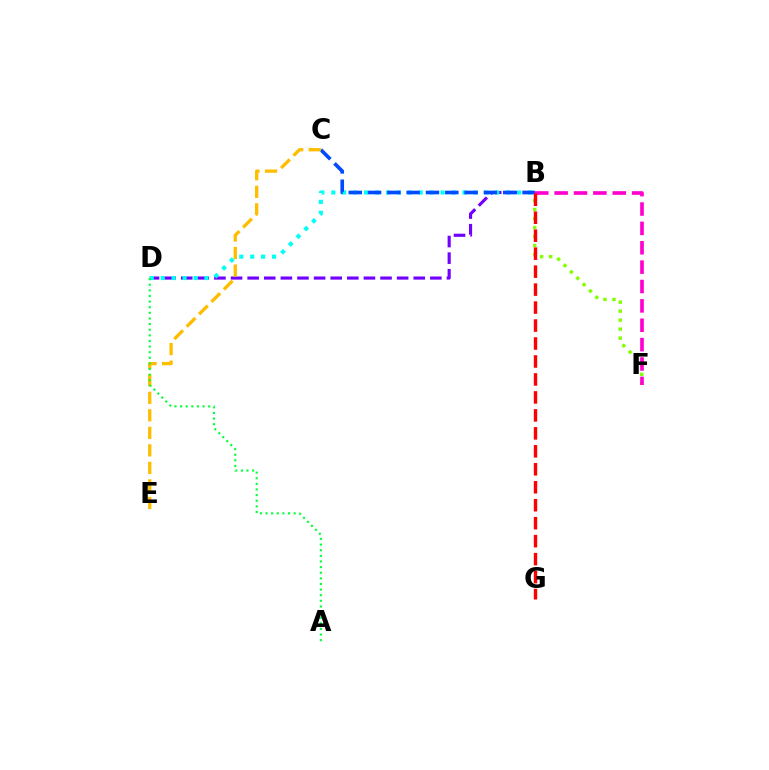{('B', 'F'): [{'color': '#84ff00', 'line_style': 'dotted', 'thickness': 2.45}, {'color': '#ff00cf', 'line_style': 'dashed', 'thickness': 2.63}], ('B', 'D'): [{'color': '#7200ff', 'line_style': 'dashed', 'thickness': 2.26}, {'color': '#00fff6', 'line_style': 'dotted', 'thickness': 2.97}], ('B', 'C'): [{'color': '#004bff', 'line_style': 'dashed', 'thickness': 2.62}], ('C', 'E'): [{'color': '#ffbd00', 'line_style': 'dashed', 'thickness': 2.38}], ('B', 'G'): [{'color': '#ff0000', 'line_style': 'dashed', 'thickness': 2.44}], ('A', 'D'): [{'color': '#00ff39', 'line_style': 'dotted', 'thickness': 1.53}]}